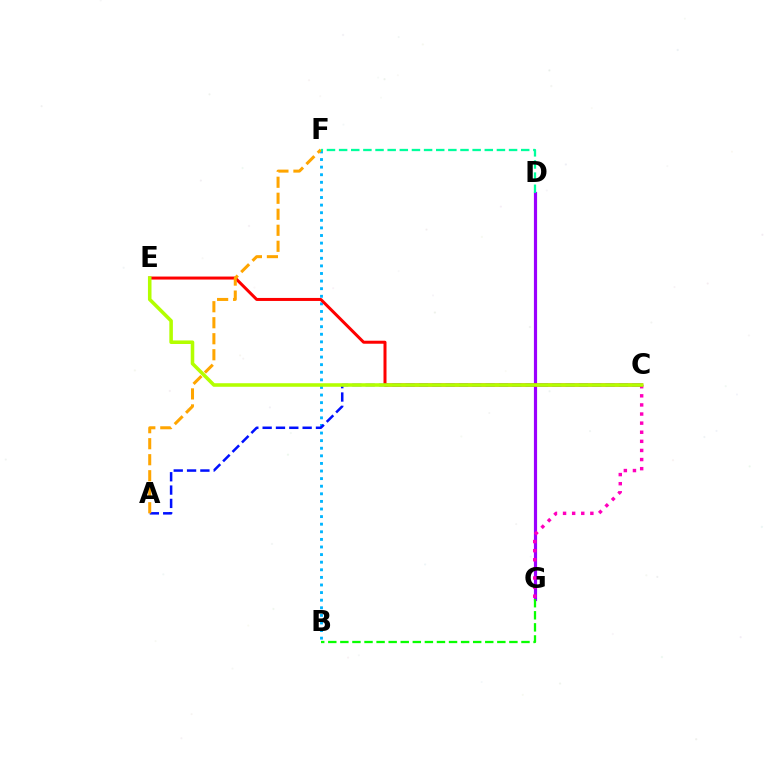{('D', 'G'): [{'color': '#9b00ff', 'line_style': 'solid', 'thickness': 2.29}], ('B', 'F'): [{'color': '#00b5ff', 'line_style': 'dotted', 'thickness': 2.06}], ('C', 'G'): [{'color': '#ff00bd', 'line_style': 'dotted', 'thickness': 2.47}], ('C', 'E'): [{'color': '#ff0000', 'line_style': 'solid', 'thickness': 2.17}, {'color': '#b3ff00', 'line_style': 'solid', 'thickness': 2.56}], ('A', 'C'): [{'color': '#0010ff', 'line_style': 'dashed', 'thickness': 1.81}], ('A', 'F'): [{'color': '#ffa500', 'line_style': 'dashed', 'thickness': 2.17}], ('B', 'G'): [{'color': '#08ff00', 'line_style': 'dashed', 'thickness': 1.64}], ('D', 'F'): [{'color': '#00ff9d', 'line_style': 'dashed', 'thickness': 1.65}]}